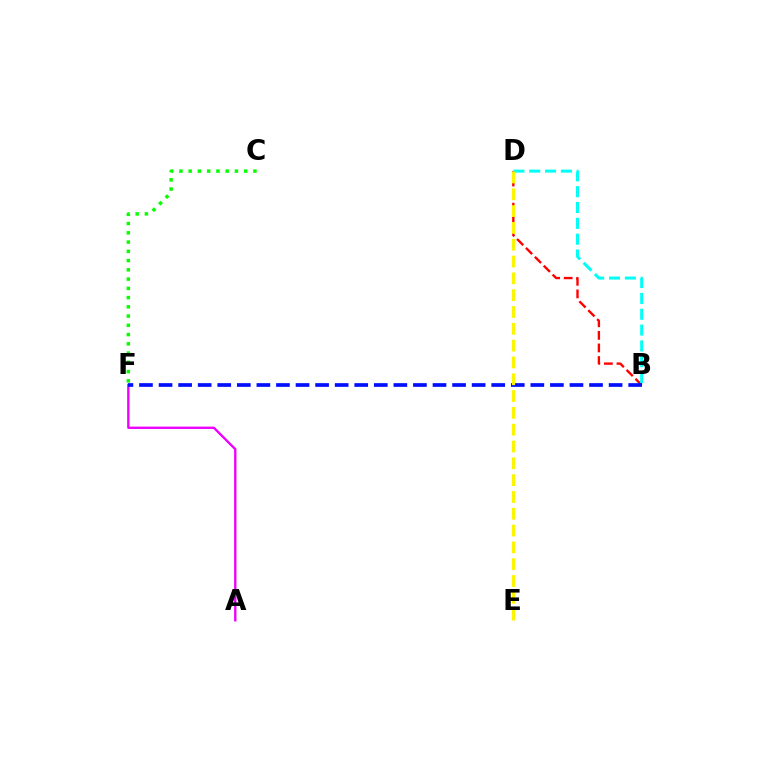{('B', 'D'): [{'color': '#ff0000', 'line_style': 'dashed', 'thickness': 1.71}, {'color': '#00fff6', 'line_style': 'dashed', 'thickness': 2.15}], ('A', 'F'): [{'color': '#ee00ff', 'line_style': 'solid', 'thickness': 1.7}], ('C', 'F'): [{'color': '#08ff00', 'line_style': 'dotted', 'thickness': 2.51}], ('B', 'F'): [{'color': '#0010ff', 'line_style': 'dashed', 'thickness': 2.66}], ('D', 'E'): [{'color': '#fcf500', 'line_style': 'dashed', 'thickness': 2.28}]}